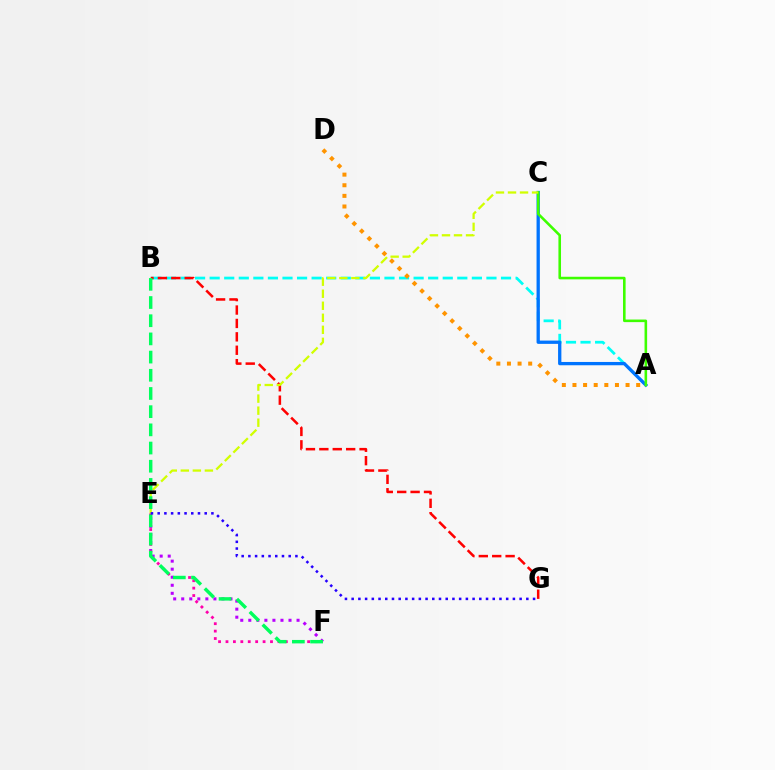{('A', 'B'): [{'color': '#00fff6', 'line_style': 'dashed', 'thickness': 1.98}], ('A', 'C'): [{'color': '#0074ff', 'line_style': 'solid', 'thickness': 2.37}, {'color': '#3dff00', 'line_style': 'solid', 'thickness': 1.86}], ('B', 'G'): [{'color': '#ff0000', 'line_style': 'dashed', 'thickness': 1.82}], ('E', 'F'): [{'color': '#b900ff', 'line_style': 'dotted', 'thickness': 2.18}, {'color': '#ff00ac', 'line_style': 'dotted', 'thickness': 2.02}], ('A', 'D'): [{'color': '#ff9400', 'line_style': 'dotted', 'thickness': 2.89}], ('C', 'E'): [{'color': '#d1ff00', 'line_style': 'dashed', 'thickness': 1.63}], ('B', 'F'): [{'color': '#00ff5c', 'line_style': 'dashed', 'thickness': 2.47}], ('E', 'G'): [{'color': '#2500ff', 'line_style': 'dotted', 'thickness': 1.83}]}